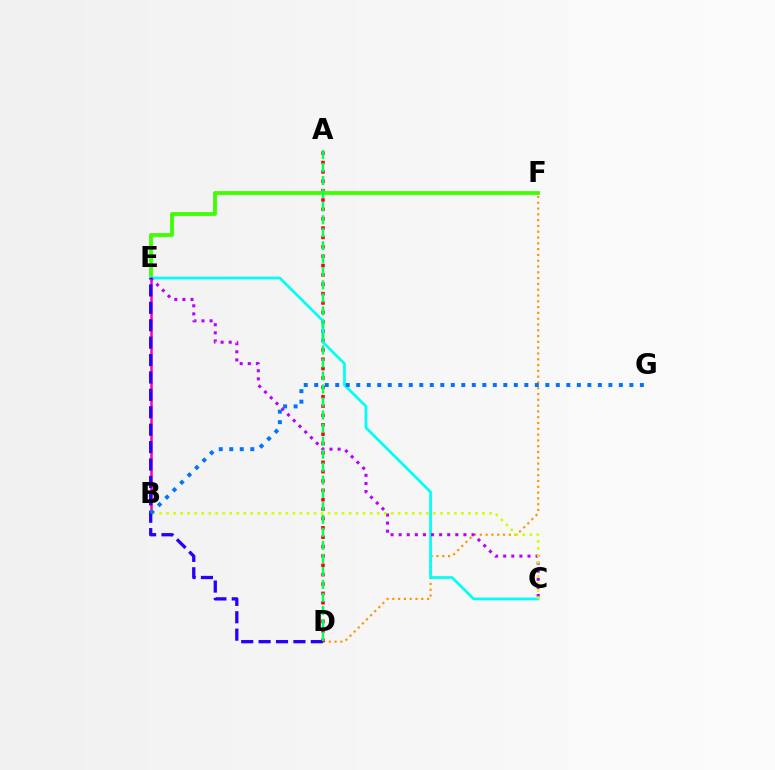{('B', 'E'): [{'color': '#ff00ac', 'line_style': 'solid', 'thickness': 1.81}], ('D', 'F'): [{'color': '#ff9400', 'line_style': 'dotted', 'thickness': 1.57}], ('A', 'D'): [{'color': '#ff0000', 'line_style': 'dotted', 'thickness': 2.55}, {'color': '#00ff5c', 'line_style': 'dashed', 'thickness': 1.77}], ('E', 'F'): [{'color': '#3dff00', 'line_style': 'solid', 'thickness': 2.73}], ('C', 'E'): [{'color': '#00fff6', 'line_style': 'solid', 'thickness': 1.96}, {'color': '#b900ff', 'line_style': 'dotted', 'thickness': 2.2}], ('D', 'E'): [{'color': '#2500ff', 'line_style': 'dashed', 'thickness': 2.36}], ('B', 'C'): [{'color': '#d1ff00', 'line_style': 'dotted', 'thickness': 1.91}], ('B', 'G'): [{'color': '#0074ff', 'line_style': 'dotted', 'thickness': 2.85}]}